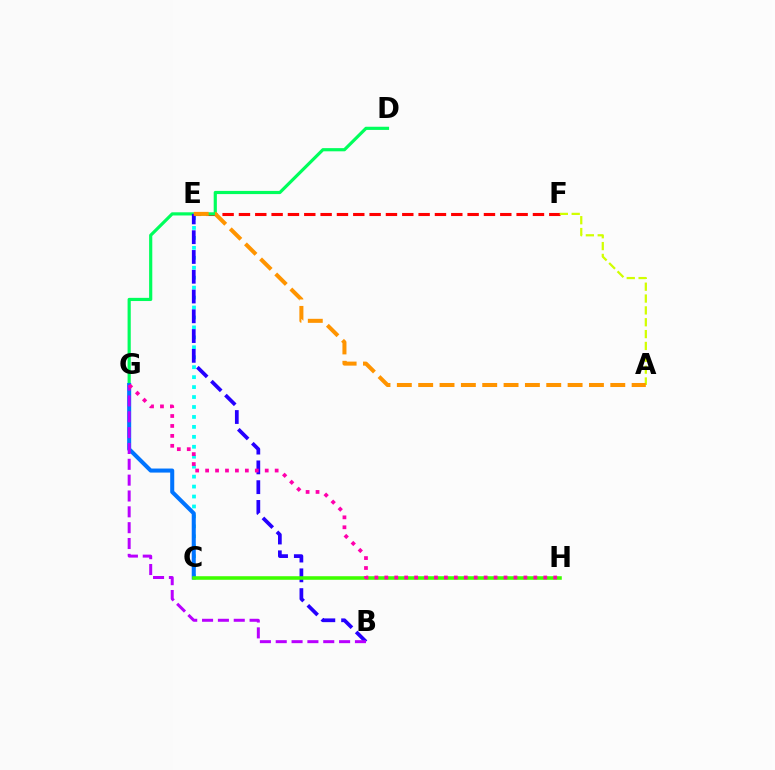{('C', 'E'): [{'color': '#00fff6', 'line_style': 'dotted', 'thickness': 2.7}], ('E', 'F'): [{'color': '#ff0000', 'line_style': 'dashed', 'thickness': 2.22}], ('D', 'G'): [{'color': '#00ff5c', 'line_style': 'solid', 'thickness': 2.29}], ('C', 'G'): [{'color': '#0074ff', 'line_style': 'solid', 'thickness': 2.91}], ('B', 'E'): [{'color': '#2500ff', 'line_style': 'dashed', 'thickness': 2.69}], ('C', 'H'): [{'color': '#3dff00', 'line_style': 'solid', 'thickness': 2.56}], ('B', 'G'): [{'color': '#b900ff', 'line_style': 'dashed', 'thickness': 2.15}], ('G', 'H'): [{'color': '#ff00ac', 'line_style': 'dotted', 'thickness': 2.7}], ('A', 'F'): [{'color': '#d1ff00', 'line_style': 'dashed', 'thickness': 1.61}], ('A', 'E'): [{'color': '#ff9400', 'line_style': 'dashed', 'thickness': 2.9}]}